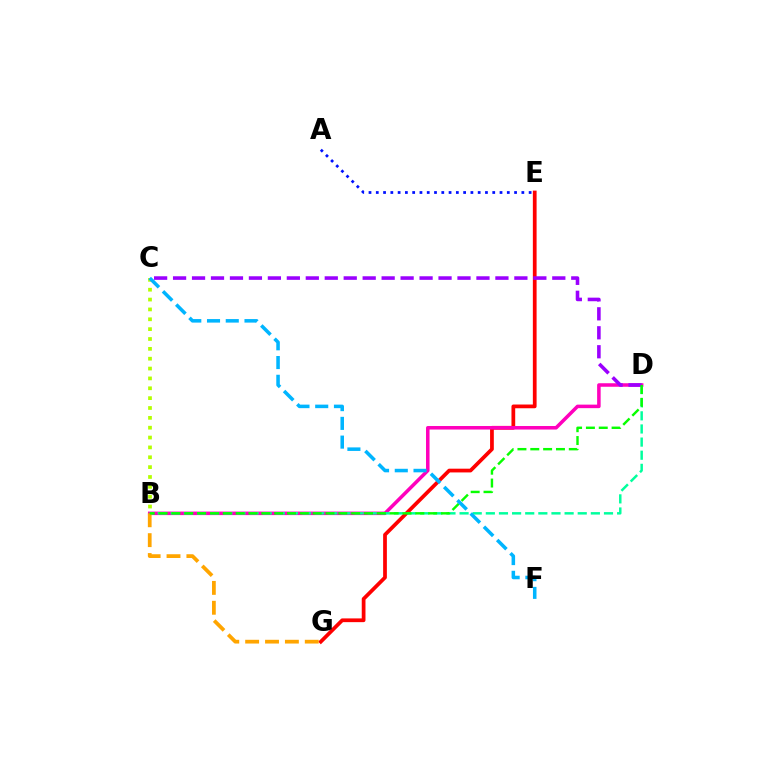{('E', 'G'): [{'color': '#ff0000', 'line_style': 'solid', 'thickness': 2.69}], ('B', 'D'): [{'color': '#ff00bd', 'line_style': 'solid', 'thickness': 2.54}, {'color': '#00ff9d', 'line_style': 'dashed', 'thickness': 1.78}, {'color': '#08ff00', 'line_style': 'dashed', 'thickness': 1.74}], ('C', 'D'): [{'color': '#9b00ff', 'line_style': 'dashed', 'thickness': 2.58}], ('B', 'G'): [{'color': '#ffa500', 'line_style': 'dashed', 'thickness': 2.7}], ('A', 'E'): [{'color': '#0010ff', 'line_style': 'dotted', 'thickness': 1.98}], ('B', 'C'): [{'color': '#b3ff00', 'line_style': 'dotted', 'thickness': 2.68}], ('C', 'F'): [{'color': '#00b5ff', 'line_style': 'dashed', 'thickness': 2.55}]}